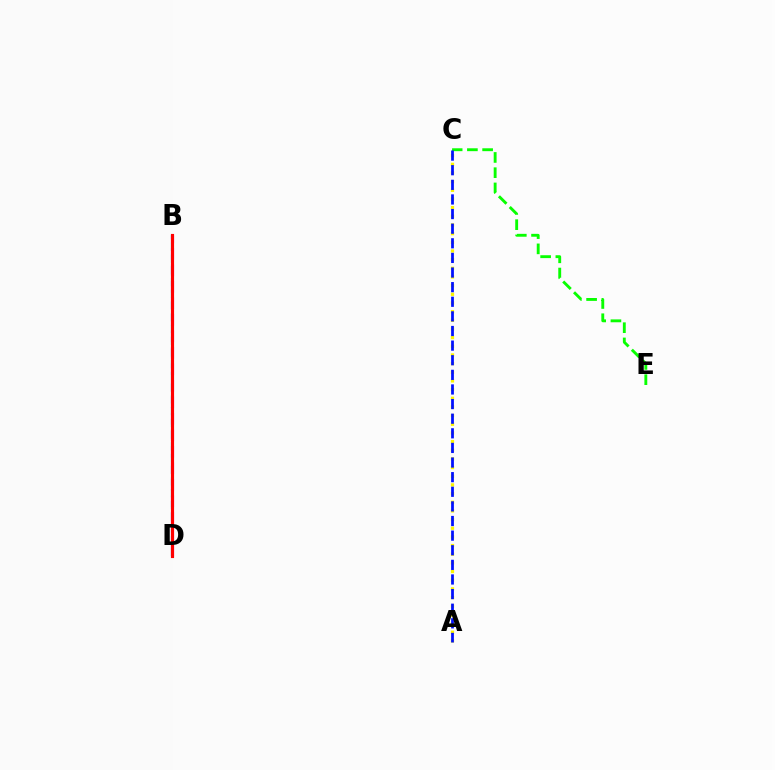{('B', 'D'): [{'color': '#00fff6', 'line_style': 'dashed', 'thickness': 1.59}, {'color': '#ee00ff', 'line_style': 'dashed', 'thickness': 2.24}, {'color': '#ff0000', 'line_style': 'solid', 'thickness': 2.26}], ('A', 'C'): [{'color': '#fcf500', 'line_style': 'dotted', 'thickness': 2.35}, {'color': '#0010ff', 'line_style': 'dashed', 'thickness': 1.99}], ('C', 'E'): [{'color': '#08ff00', 'line_style': 'dashed', 'thickness': 2.07}]}